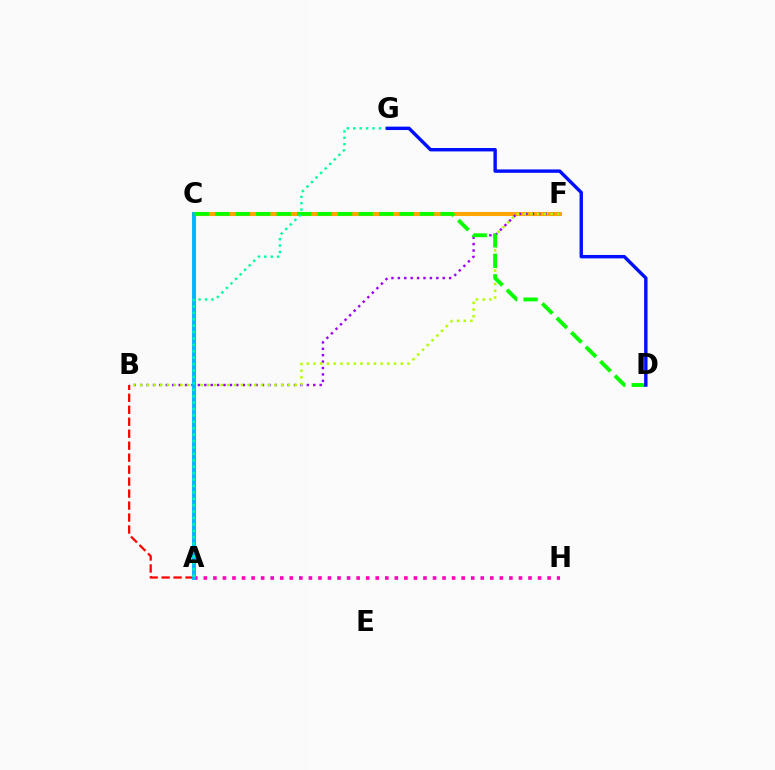{('C', 'F'): [{'color': '#ffa500', 'line_style': 'solid', 'thickness': 2.92}], ('A', 'H'): [{'color': '#ff00bd', 'line_style': 'dotted', 'thickness': 2.59}], ('B', 'F'): [{'color': '#9b00ff', 'line_style': 'dotted', 'thickness': 1.74}, {'color': '#b3ff00', 'line_style': 'dotted', 'thickness': 1.82}], ('A', 'B'): [{'color': '#ff0000', 'line_style': 'dashed', 'thickness': 1.63}], ('A', 'C'): [{'color': '#00b5ff', 'line_style': 'solid', 'thickness': 2.81}], ('C', 'D'): [{'color': '#08ff00', 'line_style': 'dashed', 'thickness': 2.78}], ('A', 'G'): [{'color': '#00ff9d', 'line_style': 'dotted', 'thickness': 1.74}], ('D', 'G'): [{'color': '#0010ff', 'line_style': 'solid', 'thickness': 2.45}]}